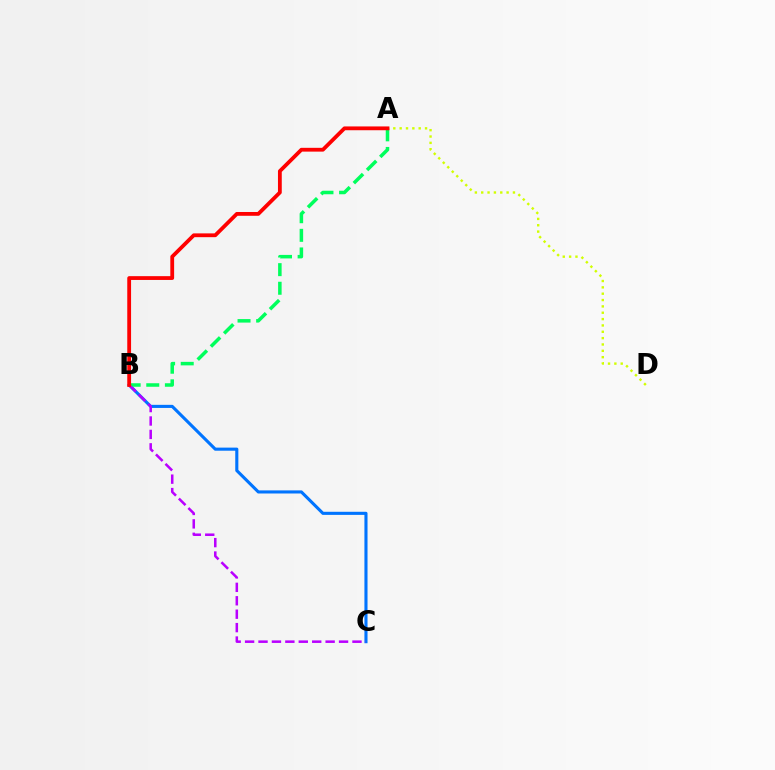{('A', 'D'): [{'color': '#d1ff00', 'line_style': 'dotted', 'thickness': 1.72}], ('B', 'C'): [{'color': '#0074ff', 'line_style': 'solid', 'thickness': 2.23}, {'color': '#b900ff', 'line_style': 'dashed', 'thickness': 1.82}], ('A', 'B'): [{'color': '#00ff5c', 'line_style': 'dashed', 'thickness': 2.53}, {'color': '#ff0000', 'line_style': 'solid', 'thickness': 2.73}]}